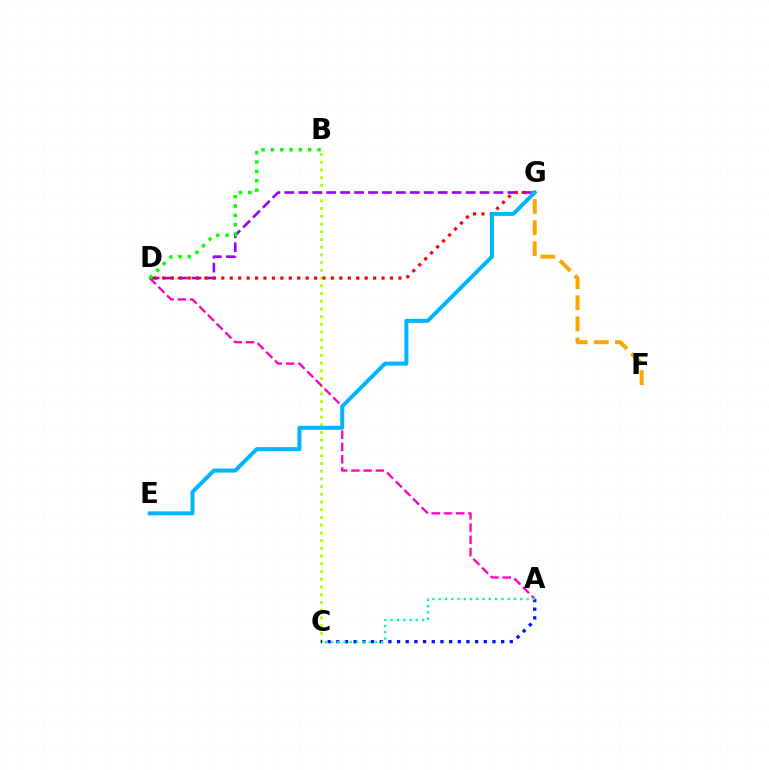{('B', 'C'): [{'color': '#b3ff00', 'line_style': 'dotted', 'thickness': 2.1}], ('D', 'G'): [{'color': '#9b00ff', 'line_style': 'dashed', 'thickness': 1.89}, {'color': '#ff0000', 'line_style': 'dotted', 'thickness': 2.29}], ('A', 'D'): [{'color': '#ff00bd', 'line_style': 'dashed', 'thickness': 1.67}], ('E', 'G'): [{'color': '#00b5ff', 'line_style': 'solid', 'thickness': 2.86}], ('B', 'D'): [{'color': '#08ff00', 'line_style': 'dotted', 'thickness': 2.54}], ('A', 'C'): [{'color': '#0010ff', 'line_style': 'dotted', 'thickness': 2.36}, {'color': '#00ff9d', 'line_style': 'dotted', 'thickness': 1.71}], ('F', 'G'): [{'color': '#ffa500', 'line_style': 'dashed', 'thickness': 2.86}]}